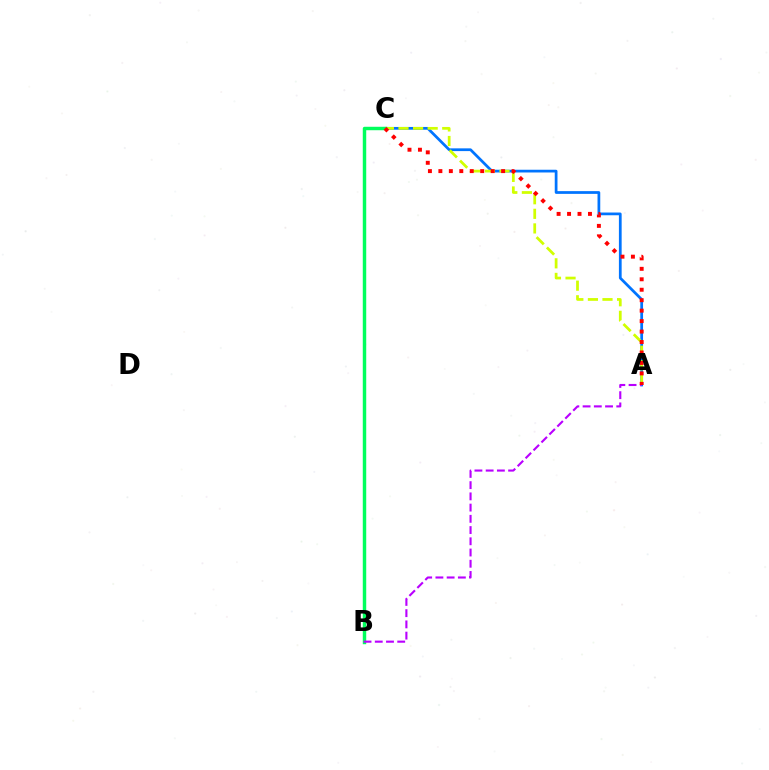{('A', 'C'): [{'color': '#0074ff', 'line_style': 'solid', 'thickness': 1.97}, {'color': '#d1ff00', 'line_style': 'dashed', 'thickness': 1.98}, {'color': '#ff0000', 'line_style': 'dotted', 'thickness': 2.84}], ('B', 'C'): [{'color': '#00ff5c', 'line_style': 'solid', 'thickness': 2.48}], ('A', 'B'): [{'color': '#b900ff', 'line_style': 'dashed', 'thickness': 1.53}]}